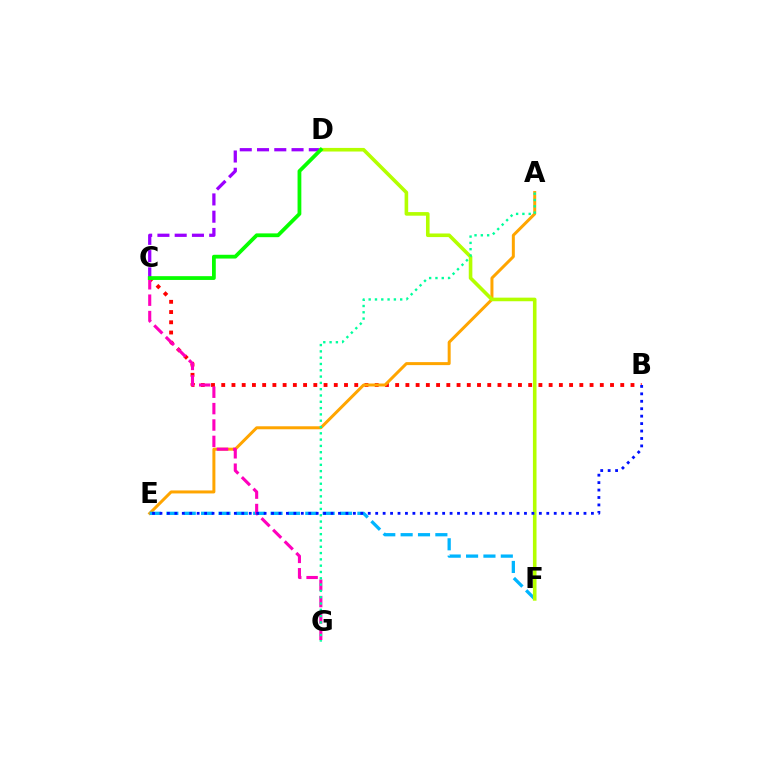{('C', 'D'): [{'color': '#9b00ff', 'line_style': 'dashed', 'thickness': 2.35}, {'color': '#08ff00', 'line_style': 'solid', 'thickness': 2.72}], ('B', 'C'): [{'color': '#ff0000', 'line_style': 'dotted', 'thickness': 2.78}], ('A', 'E'): [{'color': '#ffa500', 'line_style': 'solid', 'thickness': 2.16}], ('E', 'F'): [{'color': '#00b5ff', 'line_style': 'dashed', 'thickness': 2.36}], ('D', 'F'): [{'color': '#b3ff00', 'line_style': 'solid', 'thickness': 2.59}], ('C', 'G'): [{'color': '#ff00bd', 'line_style': 'dashed', 'thickness': 2.23}], ('A', 'G'): [{'color': '#00ff9d', 'line_style': 'dotted', 'thickness': 1.71}], ('B', 'E'): [{'color': '#0010ff', 'line_style': 'dotted', 'thickness': 2.02}]}